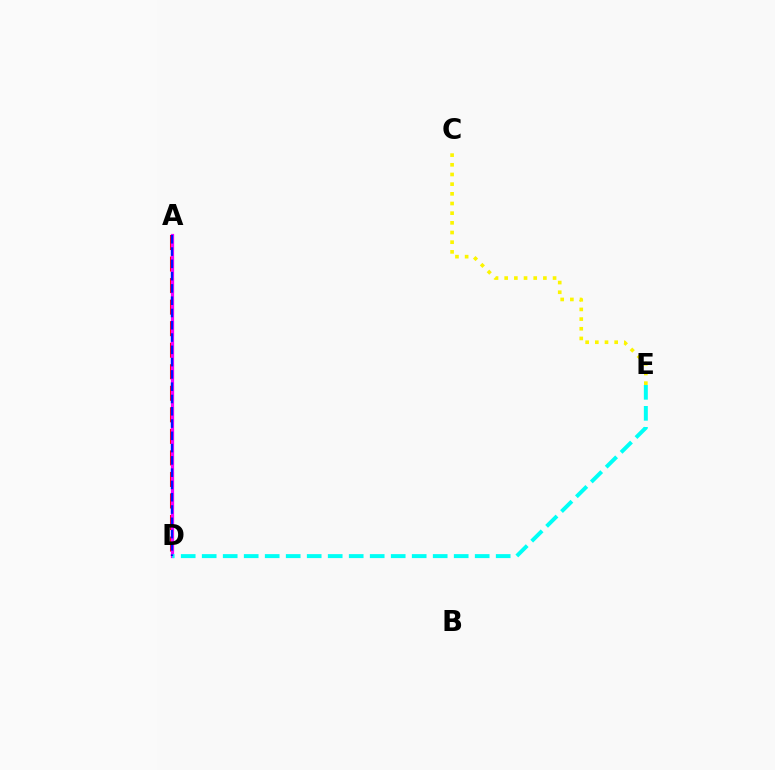{('C', 'E'): [{'color': '#fcf500', 'line_style': 'dotted', 'thickness': 2.63}], ('A', 'D'): [{'color': '#ff0000', 'line_style': 'dashed', 'thickness': 2.93}, {'color': '#08ff00', 'line_style': 'solid', 'thickness': 2.05}, {'color': '#ee00ff', 'line_style': 'solid', 'thickness': 2.3}, {'color': '#0010ff', 'line_style': 'dashed', 'thickness': 1.67}], ('D', 'E'): [{'color': '#00fff6', 'line_style': 'dashed', 'thickness': 2.85}]}